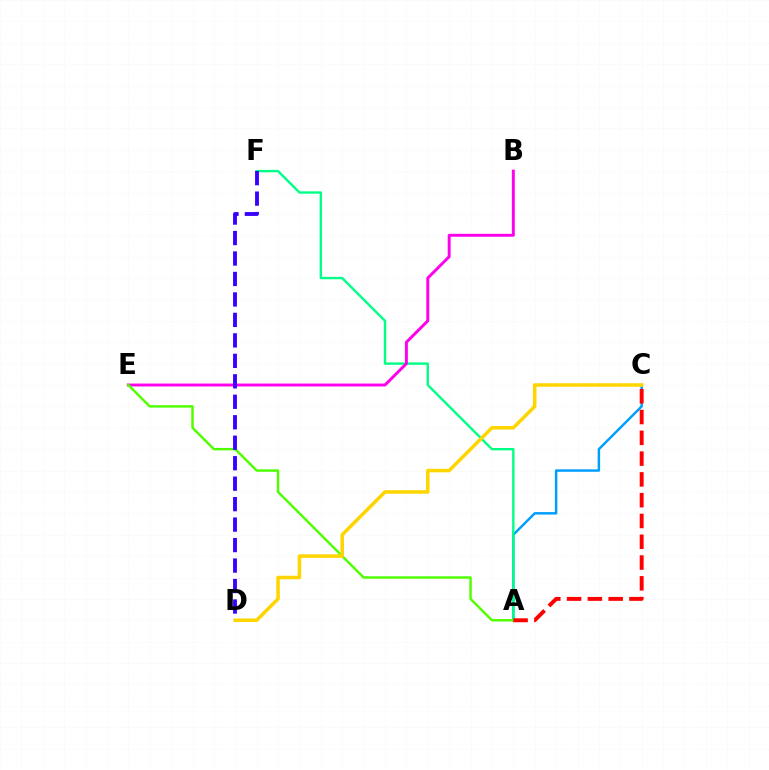{('A', 'C'): [{'color': '#009eff', 'line_style': 'solid', 'thickness': 1.77}, {'color': '#ff0000', 'line_style': 'dashed', 'thickness': 2.82}], ('A', 'F'): [{'color': '#00ff86', 'line_style': 'solid', 'thickness': 1.72}], ('B', 'E'): [{'color': '#ff00ed', 'line_style': 'solid', 'thickness': 2.12}], ('A', 'E'): [{'color': '#4fff00', 'line_style': 'solid', 'thickness': 1.76}], ('D', 'F'): [{'color': '#3700ff', 'line_style': 'dashed', 'thickness': 2.78}], ('C', 'D'): [{'color': '#ffd500', 'line_style': 'solid', 'thickness': 2.53}]}